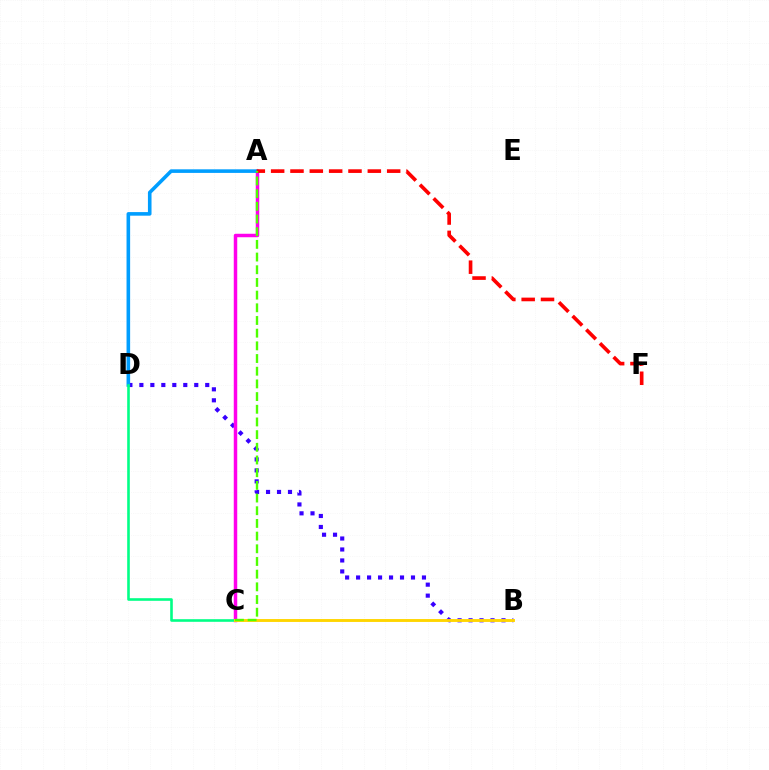{('B', 'D'): [{'color': '#3700ff', 'line_style': 'dotted', 'thickness': 2.98}], ('A', 'C'): [{'color': '#ff00ed', 'line_style': 'solid', 'thickness': 2.5}, {'color': '#4fff00', 'line_style': 'dashed', 'thickness': 1.72}], ('A', 'D'): [{'color': '#009eff', 'line_style': 'solid', 'thickness': 2.59}], ('C', 'D'): [{'color': '#00ff86', 'line_style': 'solid', 'thickness': 1.88}], ('B', 'C'): [{'color': '#ffd500', 'line_style': 'solid', 'thickness': 2.08}], ('A', 'F'): [{'color': '#ff0000', 'line_style': 'dashed', 'thickness': 2.63}]}